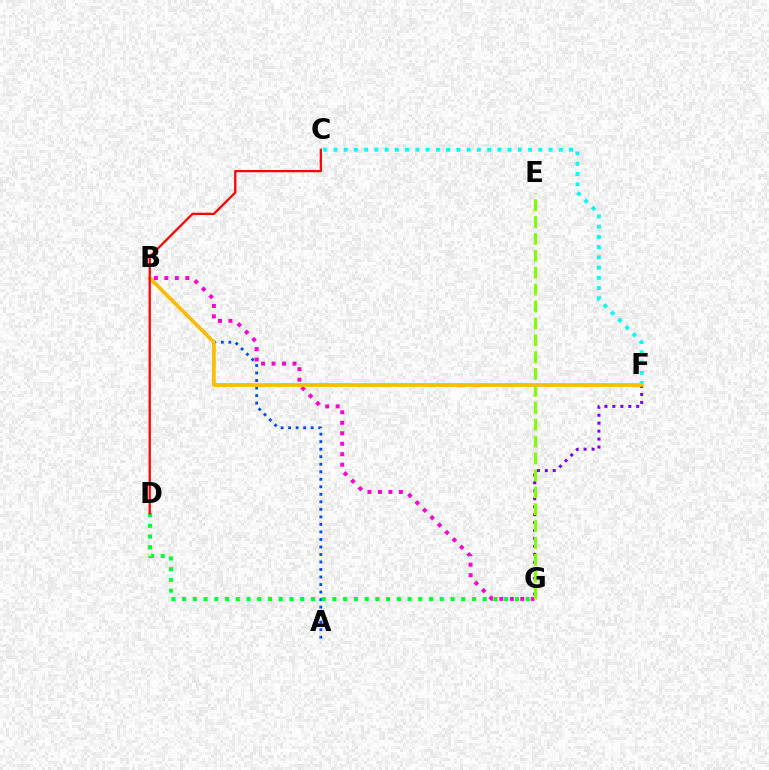{('A', 'B'): [{'color': '#004bff', 'line_style': 'dotted', 'thickness': 2.04}], ('B', 'G'): [{'color': '#ff00cf', 'line_style': 'dotted', 'thickness': 2.85}], ('C', 'F'): [{'color': '#00fff6', 'line_style': 'dotted', 'thickness': 2.78}], ('F', 'G'): [{'color': '#7200ff', 'line_style': 'dotted', 'thickness': 2.16}], ('E', 'G'): [{'color': '#84ff00', 'line_style': 'dashed', 'thickness': 2.29}], ('D', 'G'): [{'color': '#00ff39', 'line_style': 'dotted', 'thickness': 2.92}], ('B', 'F'): [{'color': '#ffbd00', 'line_style': 'solid', 'thickness': 2.68}], ('C', 'D'): [{'color': '#ff0000', 'line_style': 'solid', 'thickness': 1.62}]}